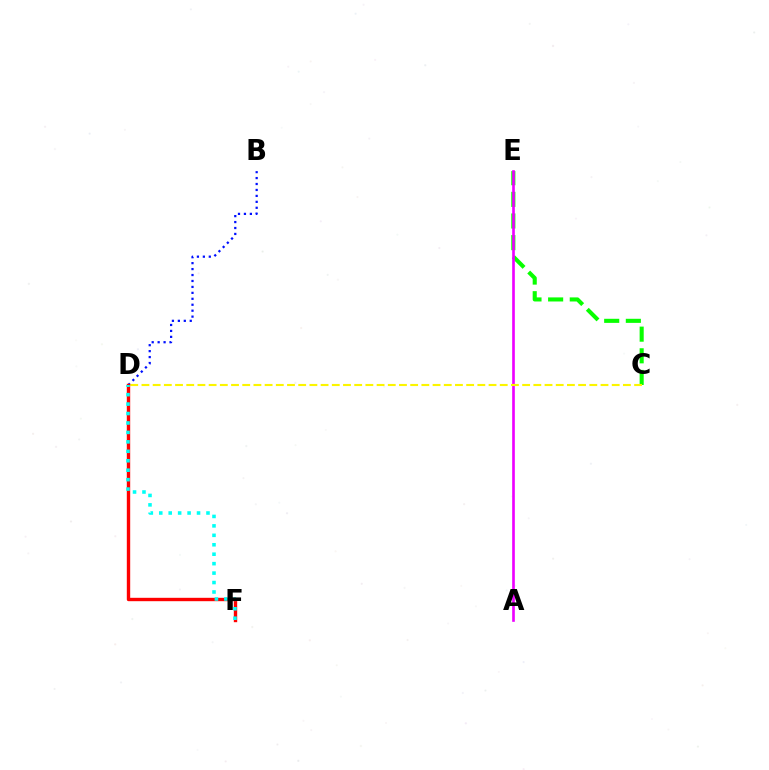{('B', 'D'): [{'color': '#0010ff', 'line_style': 'dotted', 'thickness': 1.61}], ('C', 'E'): [{'color': '#08ff00', 'line_style': 'dashed', 'thickness': 2.94}], ('A', 'E'): [{'color': '#ee00ff', 'line_style': 'solid', 'thickness': 1.91}], ('C', 'D'): [{'color': '#fcf500', 'line_style': 'dashed', 'thickness': 1.52}], ('D', 'F'): [{'color': '#ff0000', 'line_style': 'solid', 'thickness': 2.43}, {'color': '#00fff6', 'line_style': 'dotted', 'thickness': 2.57}]}